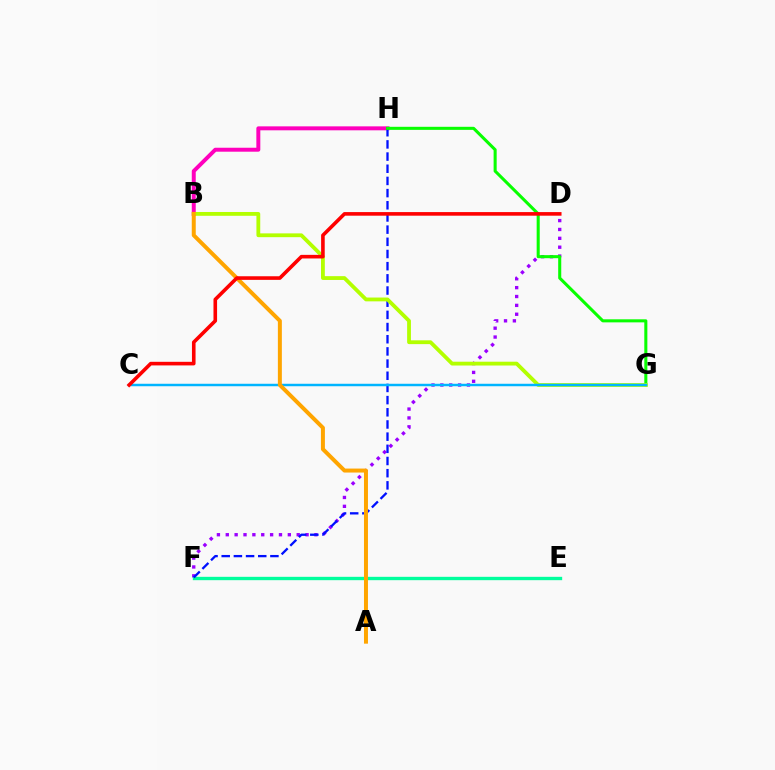{('D', 'F'): [{'color': '#9b00ff', 'line_style': 'dotted', 'thickness': 2.41}], ('E', 'F'): [{'color': '#00ff9d', 'line_style': 'solid', 'thickness': 2.42}], ('B', 'H'): [{'color': '#ff00bd', 'line_style': 'solid', 'thickness': 2.85}], ('F', 'H'): [{'color': '#0010ff', 'line_style': 'dashed', 'thickness': 1.65}], ('G', 'H'): [{'color': '#08ff00', 'line_style': 'solid', 'thickness': 2.2}], ('B', 'G'): [{'color': '#b3ff00', 'line_style': 'solid', 'thickness': 2.74}], ('C', 'G'): [{'color': '#00b5ff', 'line_style': 'solid', 'thickness': 1.78}], ('A', 'B'): [{'color': '#ffa500', 'line_style': 'solid', 'thickness': 2.86}], ('C', 'D'): [{'color': '#ff0000', 'line_style': 'solid', 'thickness': 2.6}]}